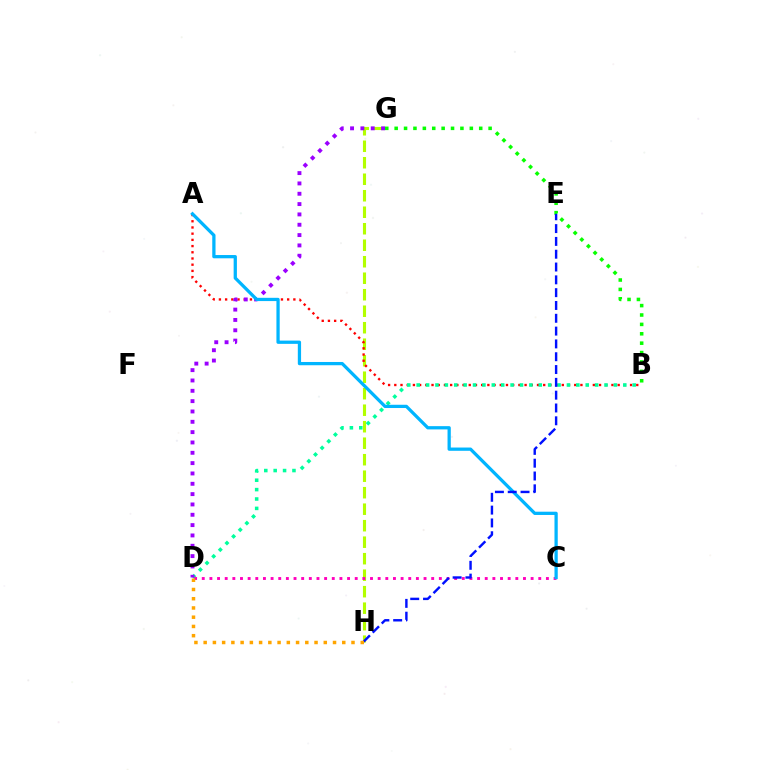{('G', 'H'): [{'color': '#b3ff00', 'line_style': 'dashed', 'thickness': 2.24}], ('A', 'B'): [{'color': '#ff0000', 'line_style': 'dotted', 'thickness': 1.69}], ('B', 'D'): [{'color': '#00ff9d', 'line_style': 'dotted', 'thickness': 2.55}], ('C', 'D'): [{'color': '#ff00bd', 'line_style': 'dotted', 'thickness': 2.08}], ('D', 'G'): [{'color': '#9b00ff', 'line_style': 'dotted', 'thickness': 2.81}], ('A', 'C'): [{'color': '#00b5ff', 'line_style': 'solid', 'thickness': 2.35}], ('B', 'G'): [{'color': '#08ff00', 'line_style': 'dotted', 'thickness': 2.55}], ('E', 'H'): [{'color': '#0010ff', 'line_style': 'dashed', 'thickness': 1.74}], ('D', 'H'): [{'color': '#ffa500', 'line_style': 'dotted', 'thickness': 2.51}]}